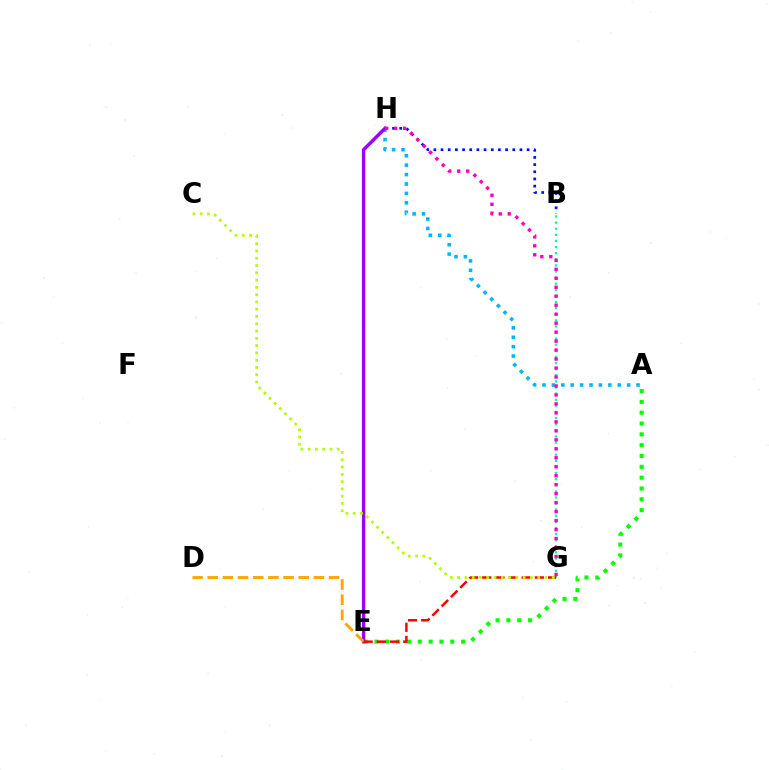{('B', 'H'): [{'color': '#0010ff', 'line_style': 'dotted', 'thickness': 1.95}], ('A', 'E'): [{'color': '#08ff00', 'line_style': 'dotted', 'thickness': 2.94}], ('A', 'H'): [{'color': '#00b5ff', 'line_style': 'dotted', 'thickness': 2.56}], ('E', 'H'): [{'color': '#9b00ff', 'line_style': 'solid', 'thickness': 2.46}], ('B', 'G'): [{'color': '#00ff9d', 'line_style': 'dotted', 'thickness': 1.66}], ('D', 'E'): [{'color': '#ffa500', 'line_style': 'dashed', 'thickness': 2.06}], ('E', 'G'): [{'color': '#ff0000', 'line_style': 'dashed', 'thickness': 1.79}], ('C', 'G'): [{'color': '#b3ff00', 'line_style': 'dotted', 'thickness': 1.98}], ('G', 'H'): [{'color': '#ff00bd', 'line_style': 'dotted', 'thickness': 2.44}]}